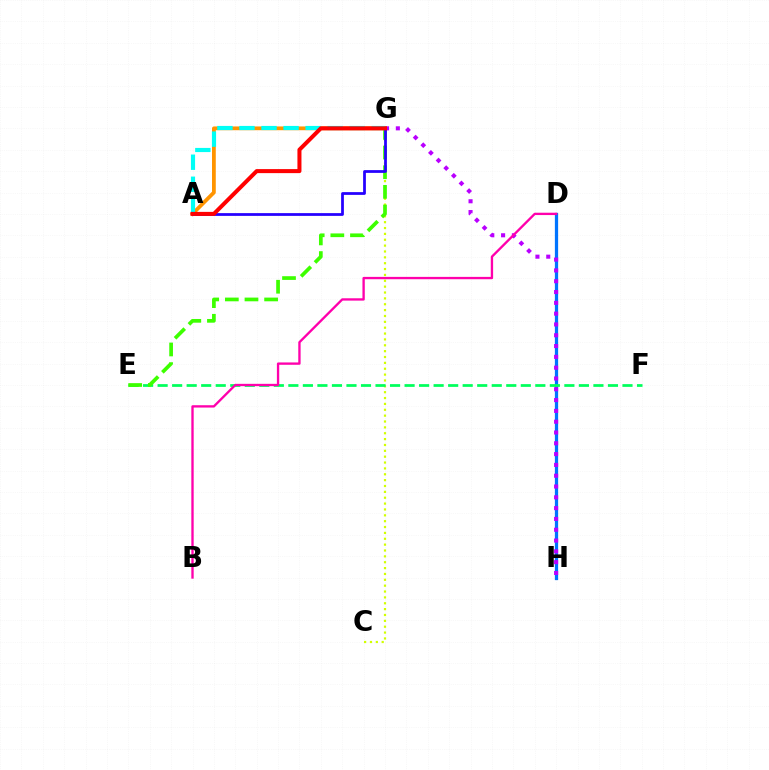{('C', 'G'): [{'color': '#d1ff00', 'line_style': 'dotted', 'thickness': 1.59}], ('D', 'H'): [{'color': '#0074ff', 'line_style': 'solid', 'thickness': 2.34}], ('E', 'F'): [{'color': '#00ff5c', 'line_style': 'dashed', 'thickness': 1.97}], ('G', 'H'): [{'color': '#b900ff', 'line_style': 'dotted', 'thickness': 2.94}], ('E', 'G'): [{'color': '#3dff00', 'line_style': 'dashed', 'thickness': 2.67}], ('B', 'D'): [{'color': '#ff00ac', 'line_style': 'solid', 'thickness': 1.68}], ('A', 'G'): [{'color': '#ff9400', 'line_style': 'solid', 'thickness': 2.72}, {'color': '#2500ff', 'line_style': 'solid', 'thickness': 1.99}, {'color': '#00fff6', 'line_style': 'dashed', 'thickness': 3.0}, {'color': '#ff0000', 'line_style': 'solid', 'thickness': 2.9}]}